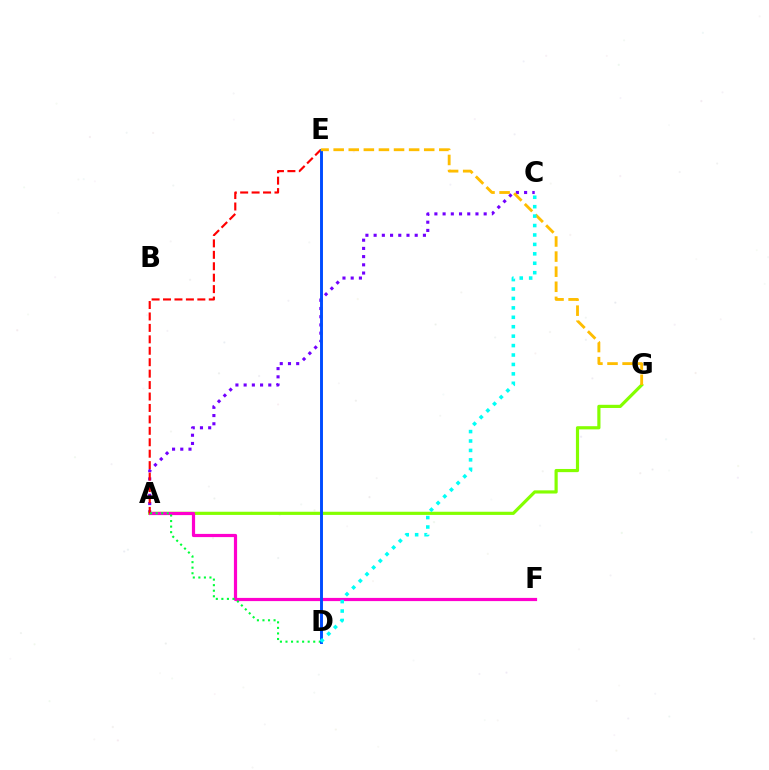{('A', 'C'): [{'color': '#7200ff', 'line_style': 'dotted', 'thickness': 2.23}], ('A', 'G'): [{'color': '#84ff00', 'line_style': 'solid', 'thickness': 2.29}], ('A', 'F'): [{'color': '#ff00cf', 'line_style': 'solid', 'thickness': 2.3}], ('A', 'E'): [{'color': '#ff0000', 'line_style': 'dashed', 'thickness': 1.55}], ('A', 'D'): [{'color': '#00ff39', 'line_style': 'dotted', 'thickness': 1.51}], ('D', 'E'): [{'color': '#004bff', 'line_style': 'solid', 'thickness': 2.1}], ('E', 'G'): [{'color': '#ffbd00', 'line_style': 'dashed', 'thickness': 2.05}], ('C', 'D'): [{'color': '#00fff6', 'line_style': 'dotted', 'thickness': 2.56}]}